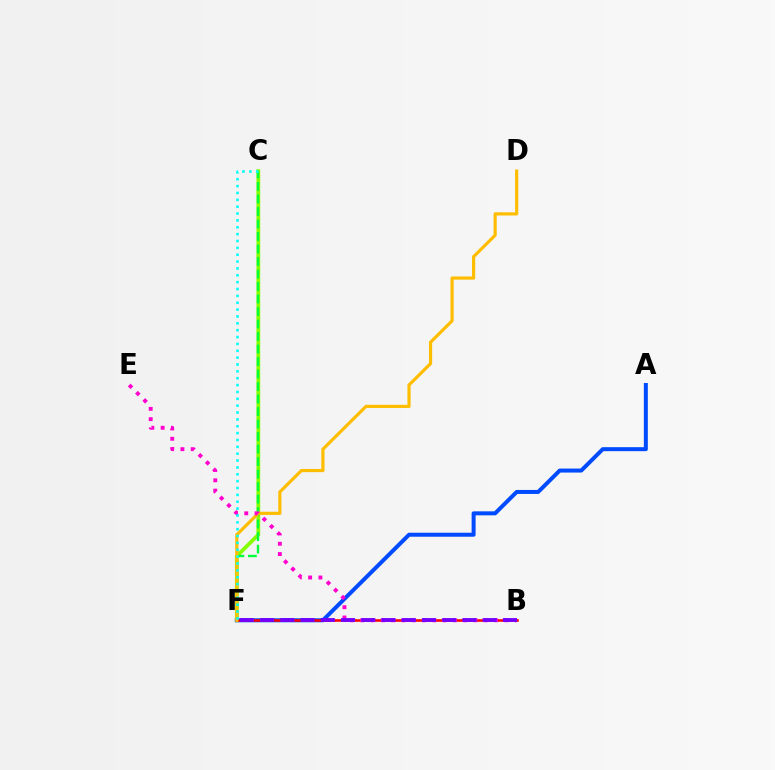{('C', 'F'): [{'color': '#84ff00', 'line_style': 'solid', 'thickness': 2.72}, {'color': '#00ff39', 'line_style': 'dashed', 'thickness': 1.7}, {'color': '#00fff6', 'line_style': 'dotted', 'thickness': 1.86}], ('A', 'F'): [{'color': '#004bff', 'line_style': 'solid', 'thickness': 2.88}], ('B', 'F'): [{'color': '#ff0000', 'line_style': 'solid', 'thickness': 1.85}, {'color': '#7200ff', 'line_style': 'dashed', 'thickness': 2.75}], ('D', 'F'): [{'color': '#ffbd00', 'line_style': 'solid', 'thickness': 2.29}], ('B', 'E'): [{'color': '#ff00cf', 'line_style': 'dotted', 'thickness': 2.8}]}